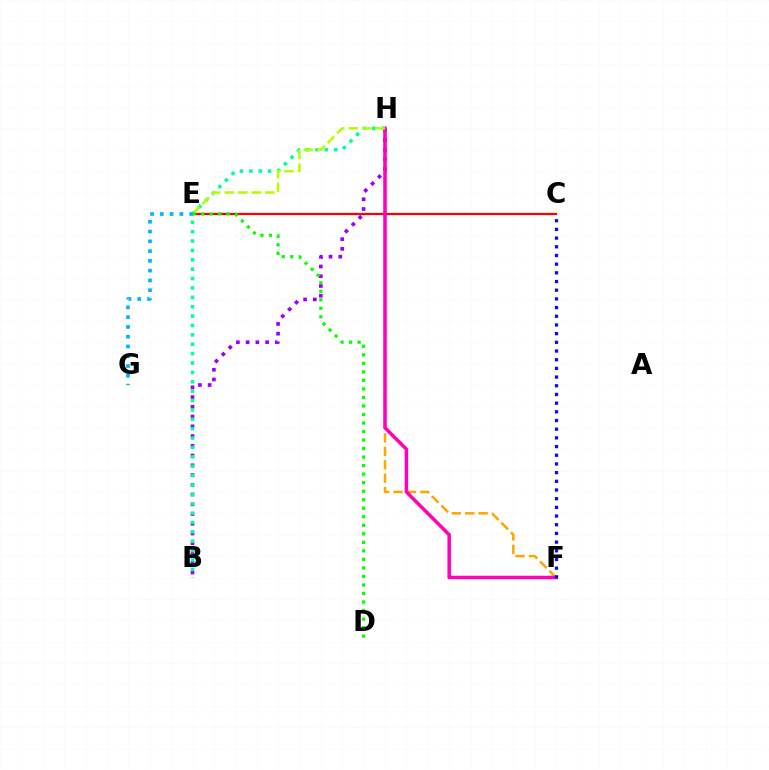{('C', 'E'): [{'color': '#ff0000', 'line_style': 'solid', 'thickness': 1.61}], ('F', 'H'): [{'color': '#ffa500', 'line_style': 'dashed', 'thickness': 1.82}, {'color': '#ff00bd', 'line_style': 'solid', 'thickness': 2.53}], ('B', 'H'): [{'color': '#9b00ff', 'line_style': 'dotted', 'thickness': 2.65}, {'color': '#00ff9d', 'line_style': 'dotted', 'thickness': 2.55}], ('E', 'H'): [{'color': '#b3ff00', 'line_style': 'dashed', 'thickness': 1.83}], ('E', 'G'): [{'color': '#00b5ff', 'line_style': 'dotted', 'thickness': 2.66}], ('C', 'F'): [{'color': '#0010ff', 'line_style': 'dotted', 'thickness': 2.36}], ('D', 'E'): [{'color': '#08ff00', 'line_style': 'dotted', 'thickness': 2.32}]}